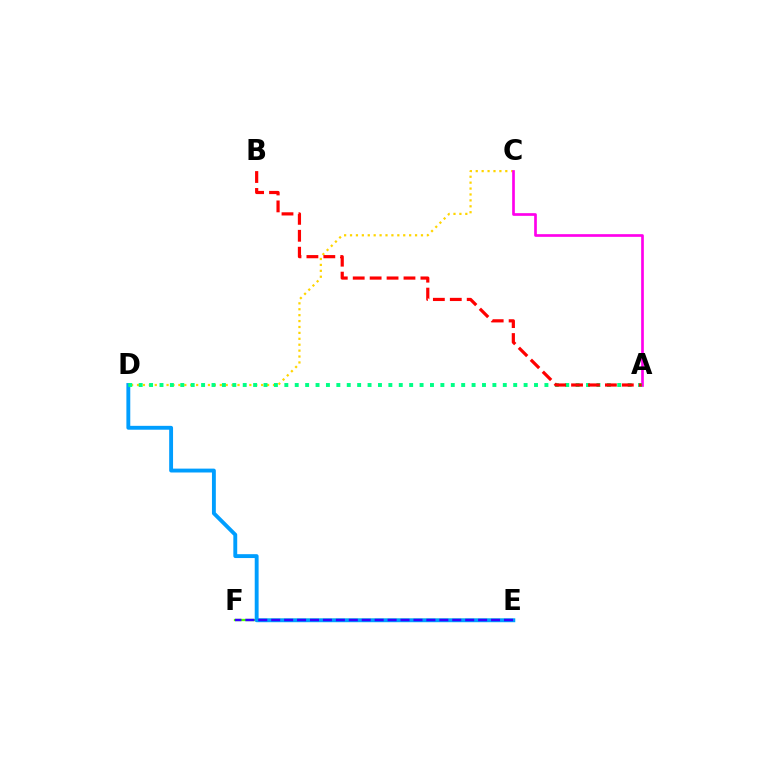{('E', 'F'): [{'color': '#4fff00', 'line_style': 'solid', 'thickness': 1.65}, {'color': '#3700ff', 'line_style': 'dashed', 'thickness': 1.76}], ('C', 'D'): [{'color': '#ffd500', 'line_style': 'dotted', 'thickness': 1.61}], ('D', 'E'): [{'color': '#009eff', 'line_style': 'solid', 'thickness': 2.79}], ('A', 'C'): [{'color': '#ff00ed', 'line_style': 'solid', 'thickness': 1.93}], ('A', 'D'): [{'color': '#00ff86', 'line_style': 'dotted', 'thickness': 2.83}], ('A', 'B'): [{'color': '#ff0000', 'line_style': 'dashed', 'thickness': 2.3}]}